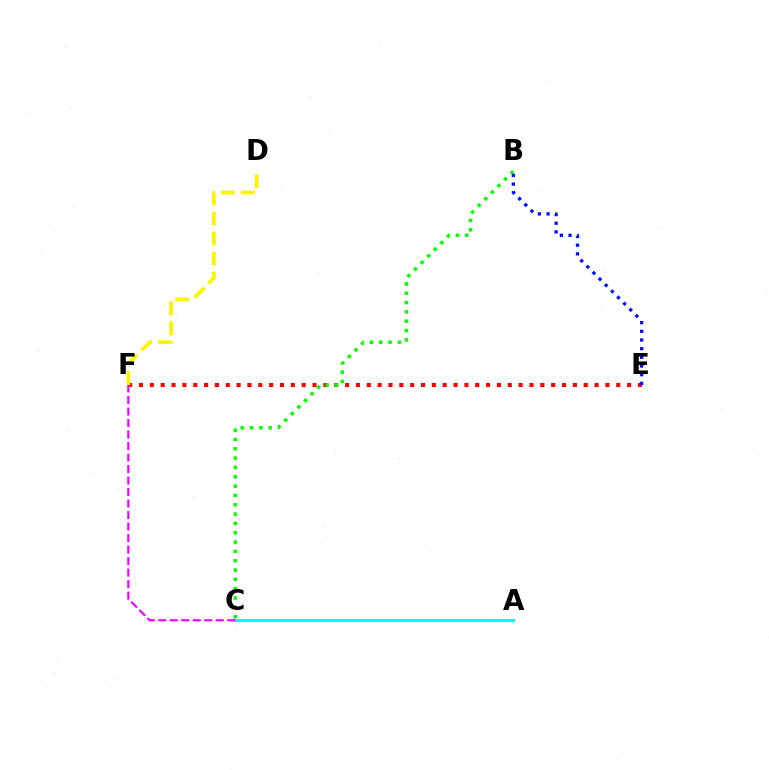{('E', 'F'): [{'color': '#ff0000', 'line_style': 'dotted', 'thickness': 2.95}], ('D', 'F'): [{'color': '#fcf500', 'line_style': 'dashed', 'thickness': 2.72}], ('B', 'C'): [{'color': '#08ff00', 'line_style': 'dotted', 'thickness': 2.53}], ('B', 'E'): [{'color': '#0010ff', 'line_style': 'dotted', 'thickness': 2.36}], ('A', 'C'): [{'color': '#00fff6', 'line_style': 'solid', 'thickness': 2.22}], ('C', 'F'): [{'color': '#ee00ff', 'line_style': 'dashed', 'thickness': 1.56}]}